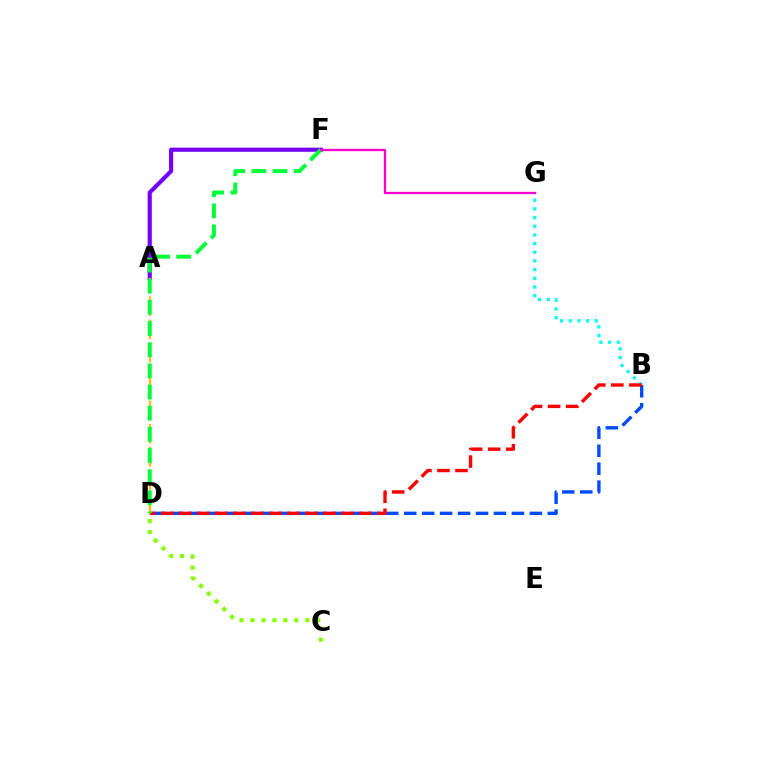{('B', 'G'): [{'color': '#00fff6', 'line_style': 'dotted', 'thickness': 2.36}], ('A', 'F'): [{'color': '#7200ff', 'line_style': 'solid', 'thickness': 2.98}], ('B', 'D'): [{'color': '#004bff', 'line_style': 'dashed', 'thickness': 2.44}, {'color': '#ff0000', 'line_style': 'dashed', 'thickness': 2.45}], ('C', 'D'): [{'color': '#84ff00', 'line_style': 'dotted', 'thickness': 2.98}], ('A', 'D'): [{'color': '#ffbd00', 'line_style': 'dashed', 'thickness': 1.57}], ('D', 'F'): [{'color': '#00ff39', 'line_style': 'dashed', 'thickness': 2.88}], ('F', 'G'): [{'color': '#ff00cf', 'line_style': 'solid', 'thickness': 1.66}]}